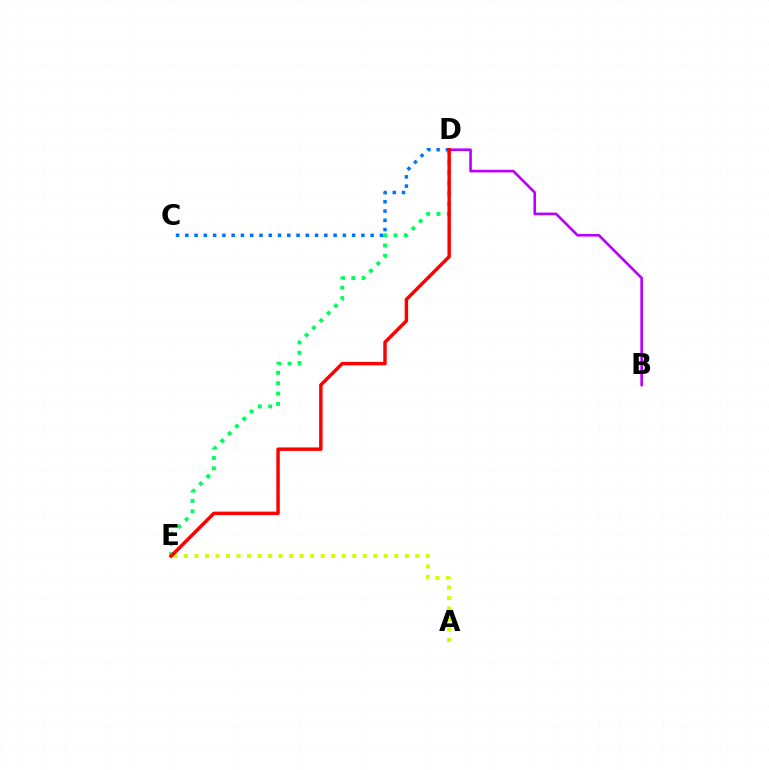{('D', 'E'): [{'color': '#00ff5c', 'line_style': 'dotted', 'thickness': 2.81}, {'color': '#ff0000', 'line_style': 'solid', 'thickness': 2.48}], ('B', 'D'): [{'color': '#b900ff', 'line_style': 'solid', 'thickness': 1.89}], ('A', 'E'): [{'color': '#d1ff00', 'line_style': 'dotted', 'thickness': 2.86}], ('C', 'D'): [{'color': '#0074ff', 'line_style': 'dotted', 'thickness': 2.52}]}